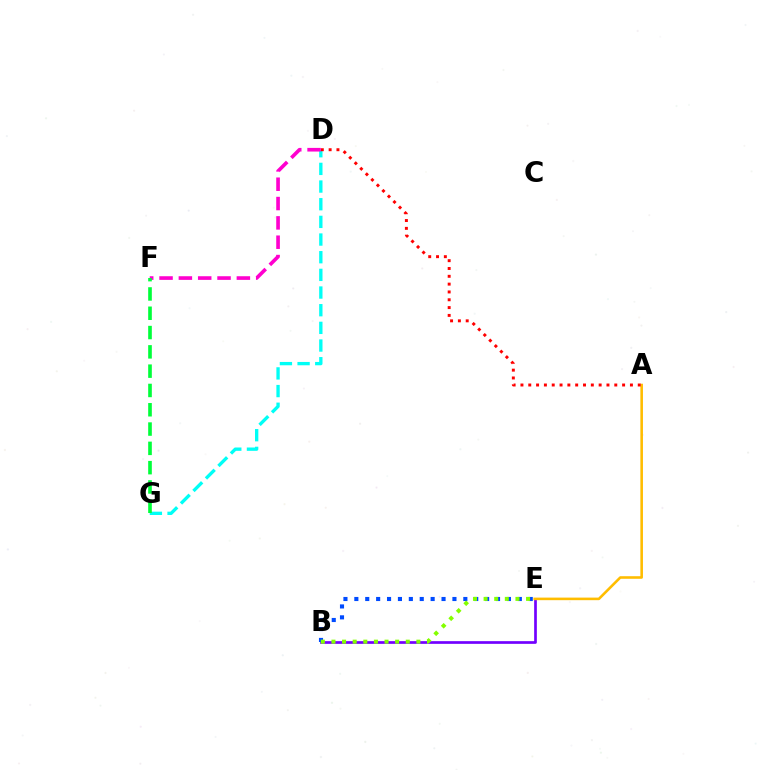{('D', 'G'): [{'color': '#00fff6', 'line_style': 'dashed', 'thickness': 2.4}], ('B', 'E'): [{'color': '#7200ff', 'line_style': 'solid', 'thickness': 1.94}, {'color': '#004bff', 'line_style': 'dotted', 'thickness': 2.96}, {'color': '#84ff00', 'line_style': 'dotted', 'thickness': 2.88}], ('A', 'E'): [{'color': '#ffbd00', 'line_style': 'solid', 'thickness': 1.86}], ('A', 'D'): [{'color': '#ff0000', 'line_style': 'dotted', 'thickness': 2.12}], ('D', 'F'): [{'color': '#ff00cf', 'line_style': 'dashed', 'thickness': 2.63}], ('F', 'G'): [{'color': '#00ff39', 'line_style': 'dashed', 'thickness': 2.62}]}